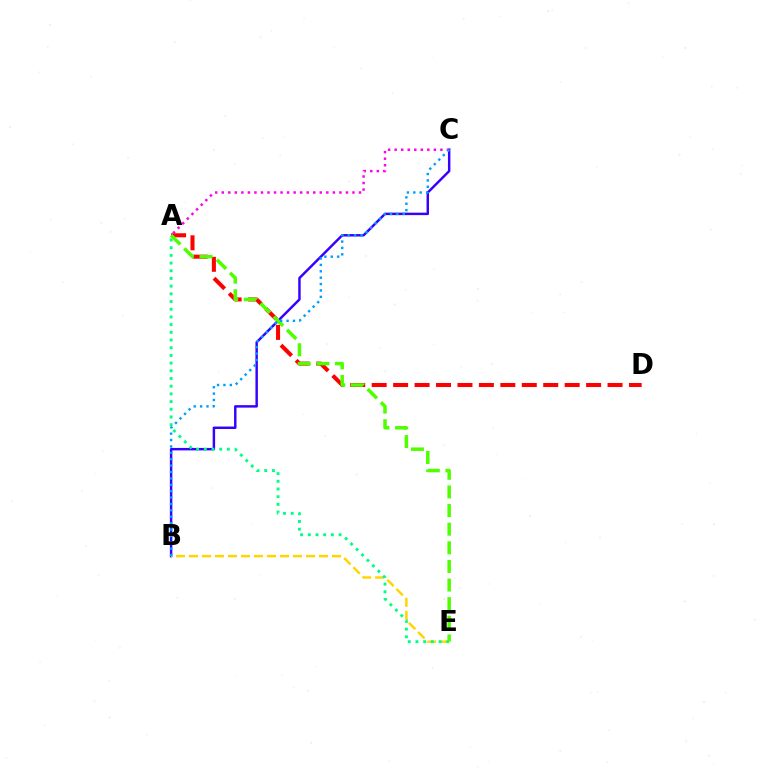{('B', 'C'): [{'color': '#3700ff', 'line_style': 'solid', 'thickness': 1.77}, {'color': '#009eff', 'line_style': 'dotted', 'thickness': 1.74}], ('A', 'D'): [{'color': '#ff0000', 'line_style': 'dashed', 'thickness': 2.91}], ('B', 'E'): [{'color': '#ffd500', 'line_style': 'dashed', 'thickness': 1.77}], ('A', 'E'): [{'color': '#00ff86', 'line_style': 'dotted', 'thickness': 2.09}, {'color': '#4fff00', 'line_style': 'dashed', 'thickness': 2.53}], ('A', 'C'): [{'color': '#ff00ed', 'line_style': 'dotted', 'thickness': 1.78}]}